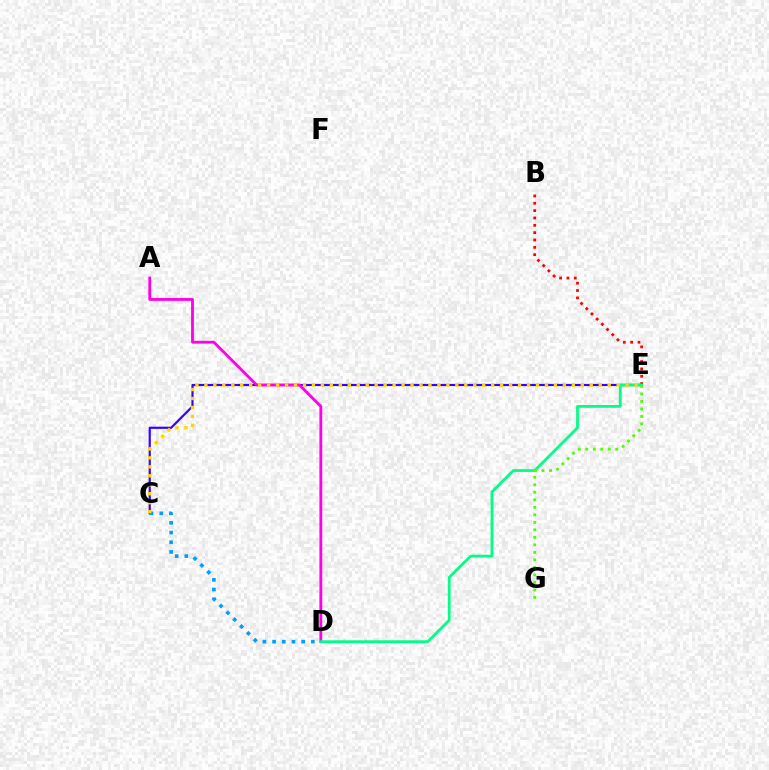{('B', 'E'): [{'color': '#ff0000', 'line_style': 'dotted', 'thickness': 2.0}], ('C', 'E'): [{'color': '#3700ff', 'line_style': 'solid', 'thickness': 1.56}, {'color': '#ffd500', 'line_style': 'dotted', 'thickness': 2.44}], ('A', 'D'): [{'color': '#ff00ed', 'line_style': 'solid', 'thickness': 2.03}], ('D', 'E'): [{'color': '#00ff86', 'line_style': 'solid', 'thickness': 1.99}], ('C', 'D'): [{'color': '#009eff', 'line_style': 'dotted', 'thickness': 2.63}], ('E', 'G'): [{'color': '#4fff00', 'line_style': 'dotted', 'thickness': 2.04}]}